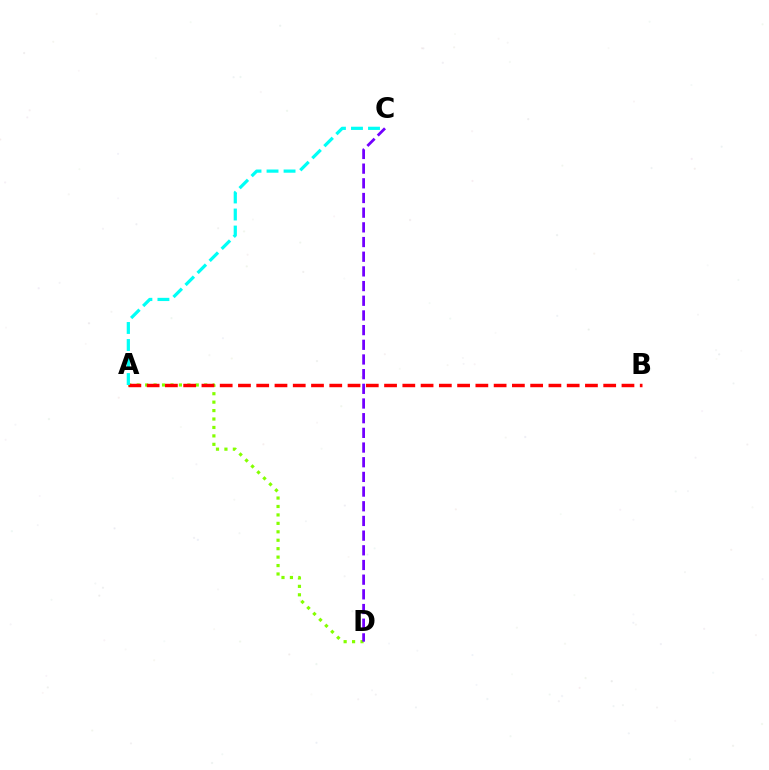{('A', 'D'): [{'color': '#84ff00', 'line_style': 'dotted', 'thickness': 2.29}], ('C', 'D'): [{'color': '#7200ff', 'line_style': 'dashed', 'thickness': 1.99}], ('A', 'B'): [{'color': '#ff0000', 'line_style': 'dashed', 'thickness': 2.48}], ('A', 'C'): [{'color': '#00fff6', 'line_style': 'dashed', 'thickness': 2.31}]}